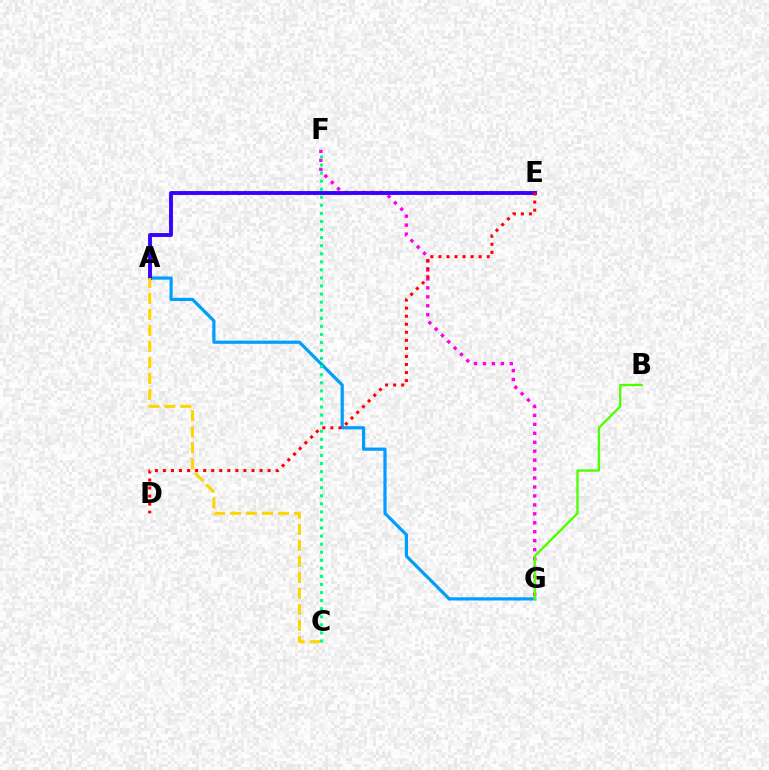{('A', 'G'): [{'color': '#009eff', 'line_style': 'solid', 'thickness': 2.31}], ('F', 'G'): [{'color': '#ff00ed', 'line_style': 'dotted', 'thickness': 2.43}], ('B', 'G'): [{'color': '#4fff00', 'line_style': 'solid', 'thickness': 1.69}], ('A', 'E'): [{'color': '#3700ff', 'line_style': 'solid', 'thickness': 2.79}], ('A', 'C'): [{'color': '#ffd500', 'line_style': 'dashed', 'thickness': 2.17}], ('C', 'F'): [{'color': '#00ff86', 'line_style': 'dotted', 'thickness': 2.19}], ('D', 'E'): [{'color': '#ff0000', 'line_style': 'dotted', 'thickness': 2.19}]}